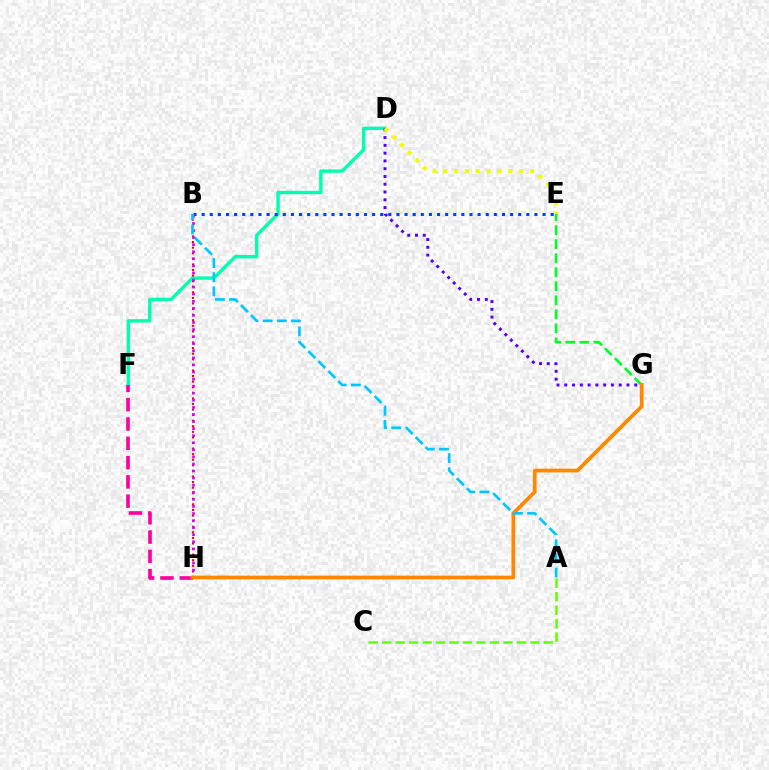{('D', 'F'): [{'color': '#00ffaf', 'line_style': 'solid', 'thickness': 2.43}], ('A', 'C'): [{'color': '#66ff00', 'line_style': 'dashed', 'thickness': 1.83}], ('F', 'H'): [{'color': '#ff00a0', 'line_style': 'dashed', 'thickness': 2.62}], ('B', 'E'): [{'color': '#003fff', 'line_style': 'dotted', 'thickness': 2.21}], ('D', 'G'): [{'color': '#4f00ff', 'line_style': 'dotted', 'thickness': 2.11}], ('E', 'G'): [{'color': '#00ff27', 'line_style': 'dashed', 'thickness': 1.91}], ('B', 'H'): [{'color': '#ff0000', 'line_style': 'dotted', 'thickness': 1.52}, {'color': '#d600ff', 'line_style': 'dotted', 'thickness': 1.92}], ('G', 'H'): [{'color': '#ff8800', 'line_style': 'solid', 'thickness': 2.7}], ('A', 'B'): [{'color': '#00c7ff', 'line_style': 'dashed', 'thickness': 1.92}], ('D', 'E'): [{'color': '#eeff00', 'line_style': 'dotted', 'thickness': 2.95}]}